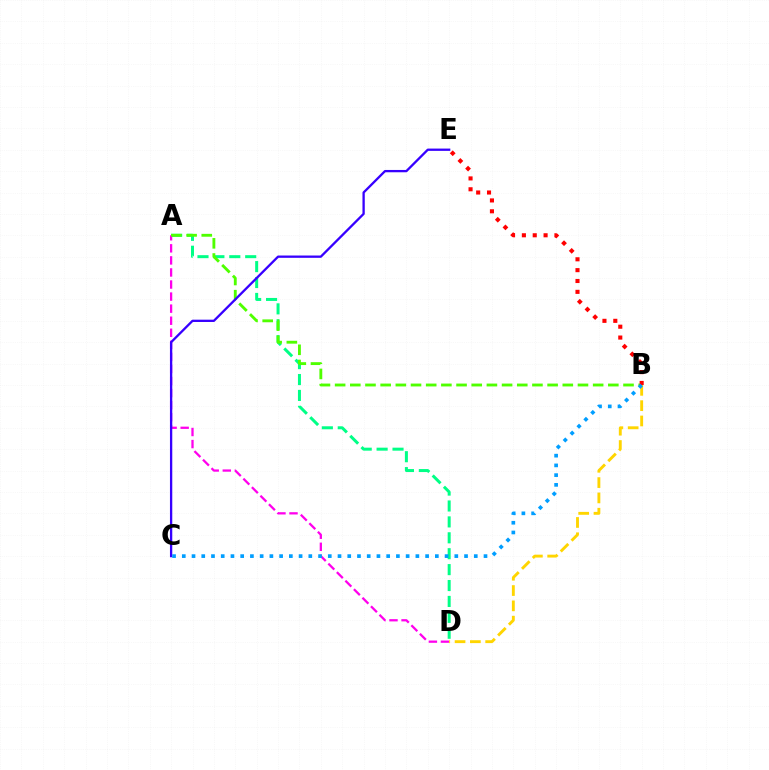{('A', 'D'): [{'color': '#00ff86', 'line_style': 'dashed', 'thickness': 2.16}, {'color': '#ff00ed', 'line_style': 'dashed', 'thickness': 1.64}], ('A', 'B'): [{'color': '#4fff00', 'line_style': 'dashed', 'thickness': 2.06}], ('C', 'E'): [{'color': '#3700ff', 'line_style': 'solid', 'thickness': 1.66}], ('B', 'D'): [{'color': '#ffd500', 'line_style': 'dashed', 'thickness': 2.08}], ('B', 'E'): [{'color': '#ff0000', 'line_style': 'dotted', 'thickness': 2.95}], ('B', 'C'): [{'color': '#009eff', 'line_style': 'dotted', 'thickness': 2.64}]}